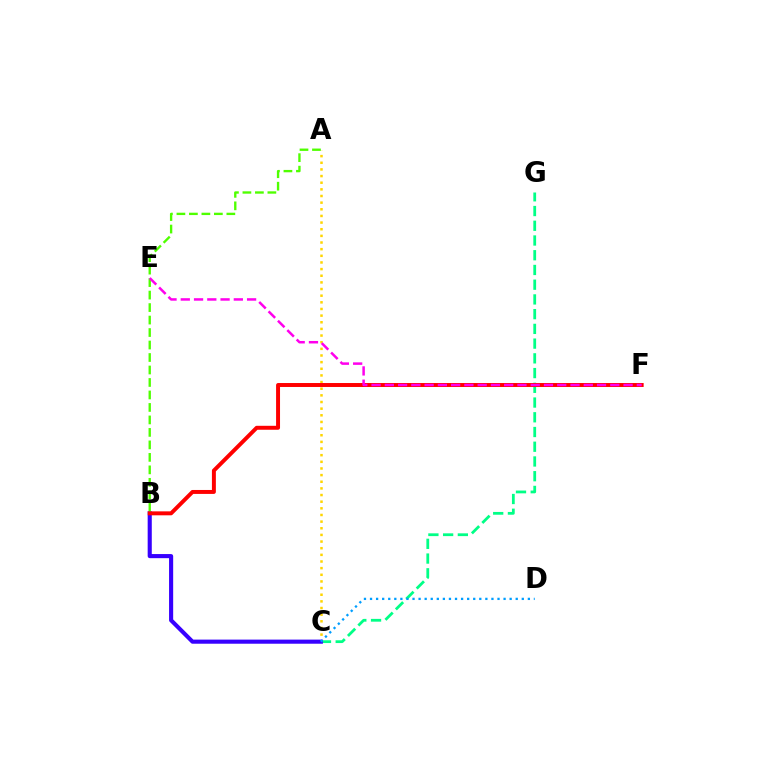{('C', 'G'): [{'color': '#00ff86', 'line_style': 'dashed', 'thickness': 2.0}], ('A', 'C'): [{'color': '#ffd500', 'line_style': 'dotted', 'thickness': 1.81}], ('B', 'C'): [{'color': '#3700ff', 'line_style': 'solid', 'thickness': 2.96}], ('A', 'B'): [{'color': '#4fff00', 'line_style': 'dashed', 'thickness': 1.7}], ('B', 'F'): [{'color': '#ff0000', 'line_style': 'solid', 'thickness': 2.85}], ('E', 'F'): [{'color': '#ff00ed', 'line_style': 'dashed', 'thickness': 1.8}], ('C', 'D'): [{'color': '#009eff', 'line_style': 'dotted', 'thickness': 1.65}]}